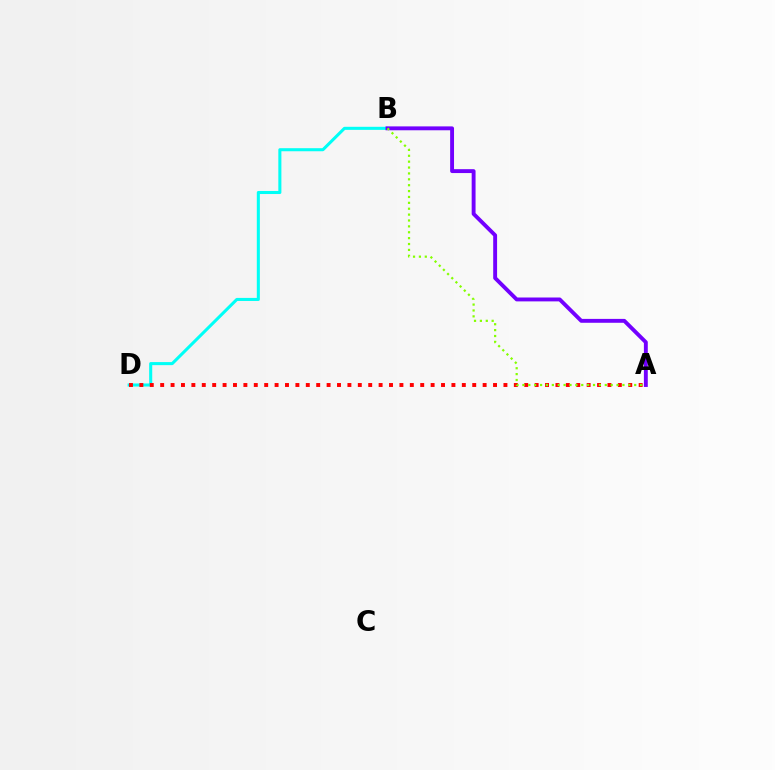{('B', 'D'): [{'color': '#00fff6', 'line_style': 'solid', 'thickness': 2.2}], ('A', 'D'): [{'color': '#ff0000', 'line_style': 'dotted', 'thickness': 2.83}], ('A', 'B'): [{'color': '#7200ff', 'line_style': 'solid', 'thickness': 2.8}, {'color': '#84ff00', 'line_style': 'dotted', 'thickness': 1.6}]}